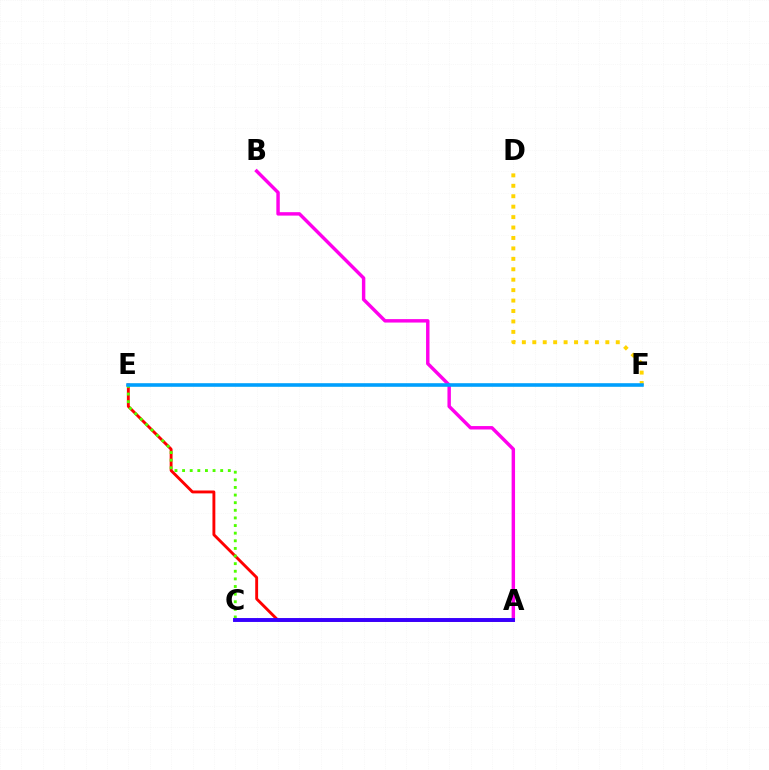{('E', 'F'): [{'color': '#00ff86', 'line_style': 'solid', 'thickness': 1.65}, {'color': '#009eff', 'line_style': 'solid', 'thickness': 2.55}], ('A', 'E'): [{'color': '#ff0000', 'line_style': 'solid', 'thickness': 2.08}], ('A', 'B'): [{'color': '#ff00ed', 'line_style': 'solid', 'thickness': 2.47}], ('D', 'F'): [{'color': '#ffd500', 'line_style': 'dotted', 'thickness': 2.84}], ('C', 'E'): [{'color': '#4fff00', 'line_style': 'dotted', 'thickness': 2.07}], ('A', 'C'): [{'color': '#3700ff', 'line_style': 'solid', 'thickness': 2.81}]}